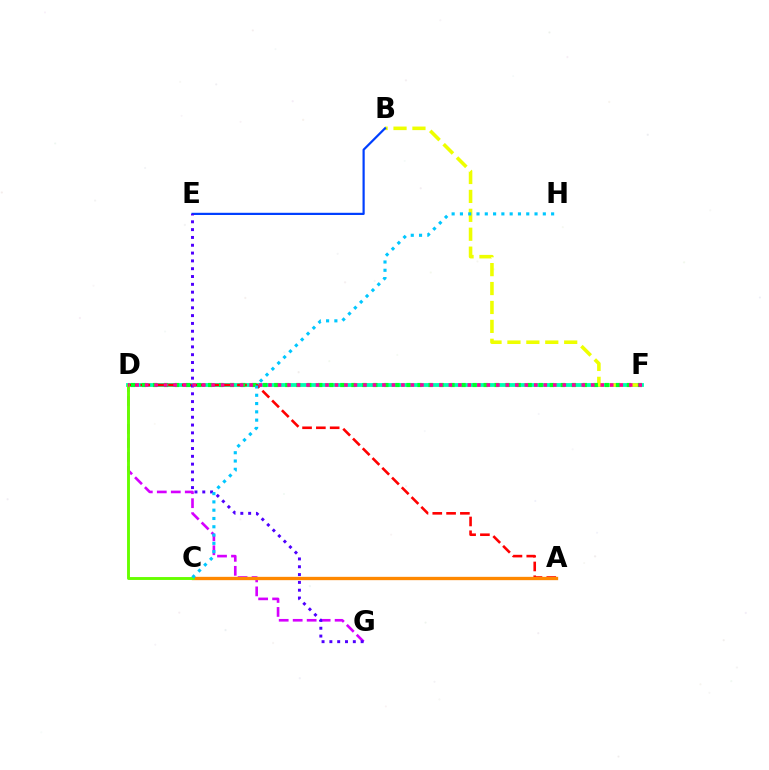{('D', 'G'): [{'color': '#d600ff', 'line_style': 'dashed', 'thickness': 1.9}], ('D', 'F'): [{'color': '#00ffaf', 'line_style': 'solid', 'thickness': 2.76}, {'color': '#00ff27', 'line_style': 'dotted', 'thickness': 2.99}, {'color': '#ff00a0', 'line_style': 'dotted', 'thickness': 2.58}], ('A', 'D'): [{'color': '#ff0000', 'line_style': 'dashed', 'thickness': 1.88}], ('B', 'F'): [{'color': '#eeff00', 'line_style': 'dashed', 'thickness': 2.57}], ('B', 'E'): [{'color': '#003fff', 'line_style': 'solid', 'thickness': 1.59}], ('E', 'G'): [{'color': '#4f00ff', 'line_style': 'dotted', 'thickness': 2.12}], ('A', 'C'): [{'color': '#ff8800', 'line_style': 'solid', 'thickness': 2.39}], ('C', 'D'): [{'color': '#66ff00', 'line_style': 'solid', 'thickness': 2.09}], ('C', 'H'): [{'color': '#00c7ff', 'line_style': 'dotted', 'thickness': 2.25}]}